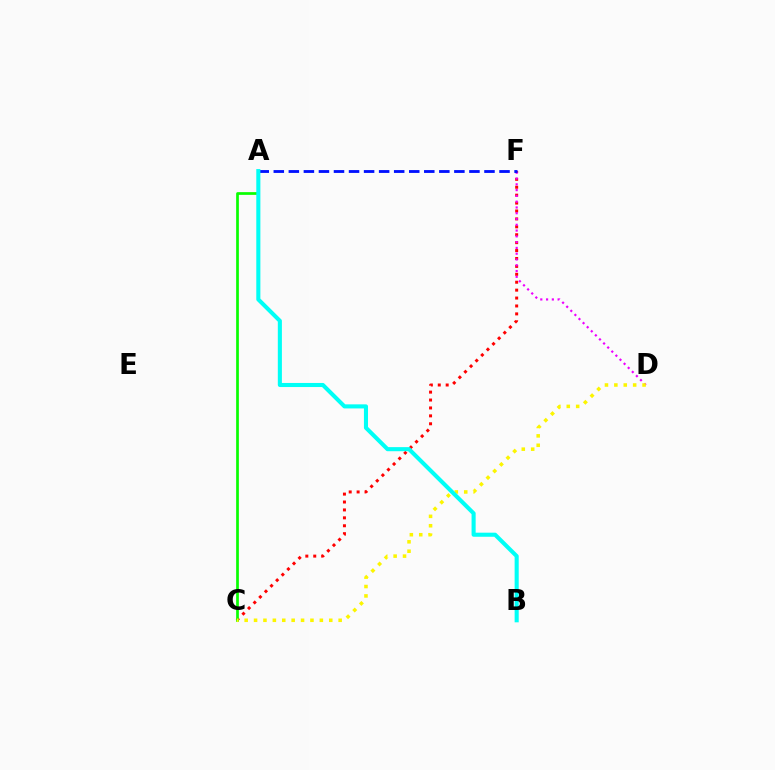{('C', 'F'): [{'color': '#ff0000', 'line_style': 'dotted', 'thickness': 2.15}], ('A', 'C'): [{'color': '#08ff00', 'line_style': 'solid', 'thickness': 1.95}], ('D', 'F'): [{'color': '#ee00ff', 'line_style': 'dotted', 'thickness': 1.57}], ('A', 'F'): [{'color': '#0010ff', 'line_style': 'dashed', 'thickness': 2.04}], ('C', 'D'): [{'color': '#fcf500', 'line_style': 'dotted', 'thickness': 2.55}], ('A', 'B'): [{'color': '#00fff6', 'line_style': 'solid', 'thickness': 2.94}]}